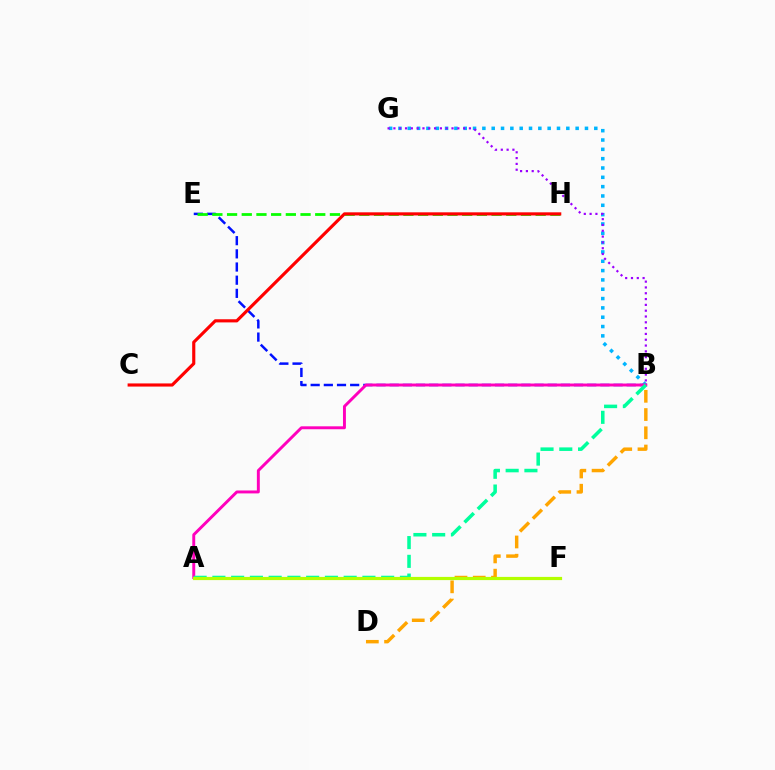{('B', 'E'): [{'color': '#0010ff', 'line_style': 'dashed', 'thickness': 1.79}], ('B', 'G'): [{'color': '#00b5ff', 'line_style': 'dotted', 'thickness': 2.53}, {'color': '#9b00ff', 'line_style': 'dotted', 'thickness': 1.58}], ('E', 'H'): [{'color': '#08ff00', 'line_style': 'dashed', 'thickness': 2.0}], ('A', 'B'): [{'color': '#ff00bd', 'line_style': 'solid', 'thickness': 2.11}, {'color': '#00ff9d', 'line_style': 'dashed', 'thickness': 2.55}], ('B', 'D'): [{'color': '#ffa500', 'line_style': 'dashed', 'thickness': 2.48}], ('C', 'H'): [{'color': '#ff0000', 'line_style': 'solid', 'thickness': 2.26}], ('A', 'F'): [{'color': '#b3ff00', 'line_style': 'solid', 'thickness': 2.3}]}